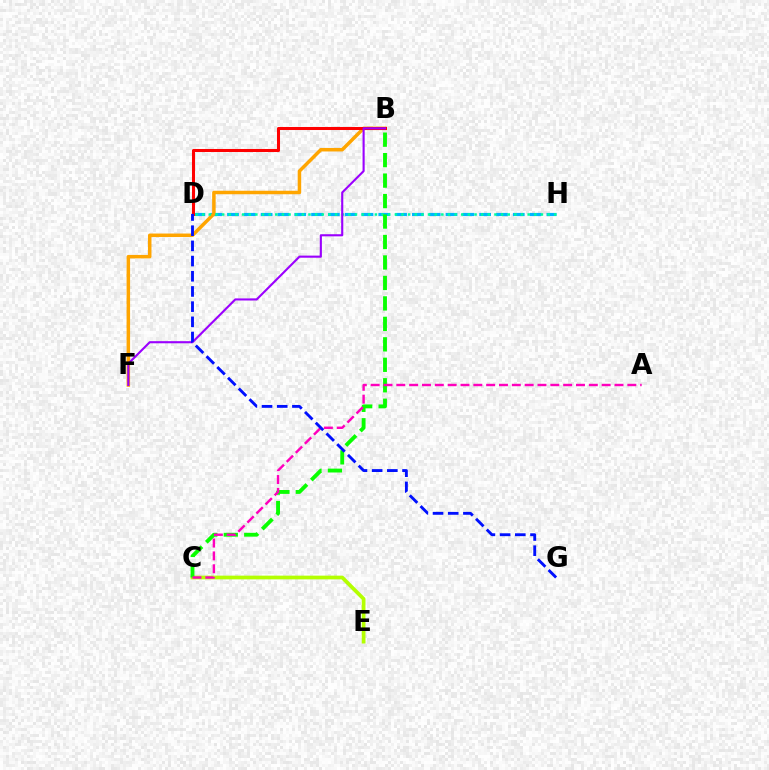{('D', 'H'): [{'color': '#00b5ff', 'line_style': 'dashed', 'thickness': 2.28}, {'color': '#00ff9d', 'line_style': 'dotted', 'thickness': 1.8}], ('B', 'F'): [{'color': '#ffa500', 'line_style': 'solid', 'thickness': 2.52}, {'color': '#9b00ff', 'line_style': 'solid', 'thickness': 1.52}], ('C', 'E'): [{'color': '#b3ff00', 'line_style': 'solid', 'thickness': 2.68}], ('B', 'D'): [{'color': '#ff0000', 'line_style': 'solid', 'thickness': 2.19}], ('B', 'C'): [{'color': '#08ff00', 'line_style': 'dashed', 'thickness': 2.78}], ('A', 'C'): [{'color': '#ff00bd', 'line_style': 'dashed', 'thickness': 1.74}], ('D', 'G'): [{'color': '#0010ff', 'line_style': 'dashed', 'thickness': 2.06}]}